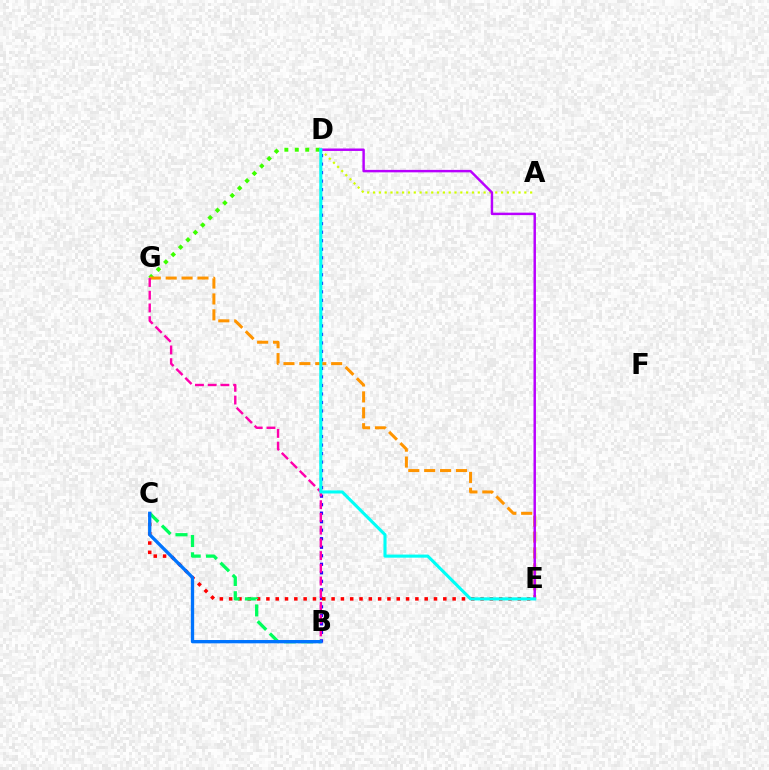{('D', 'G'): [{'color': '#3dff00', 'line_style': 'dotted', 'thickness': 2.84}], ('A', 'D'): [{'color': '#d1ff00', 'line_style': 'dotted', 'thickness': 1.58}], ('B', 'D'): [{'color': '#2500ff', 'line_style': 'dotted', 'thickness': 2.31}], ('C', 'E'): [{'color': '#ff0000', 'line_style': 'dotted', 'thickness': 2.53}], ('E', 'G'): [{'color': '#ff9400', 'line_style': 'dashed', 'thickness': 2.16}], ('B', 'G'): [{'color': '#ff00ac', 'line_style': 'dashed', 'thickness': 1.73}], ('D', 'E'): [{'color': '#b900ff', 'line_style': 'solid', 'thickness': 1.76}, {'color': '#00fff6', 'line_style': 'solid', 'thickness': 2.23}], ('B', 'C'): [{'color': '#00ff5c', 'line_style': 'dashed', 'thickness': 2.35}, {'color': '#0074ff', 'line_style': 'solid', 'thickness': 2.38}]}